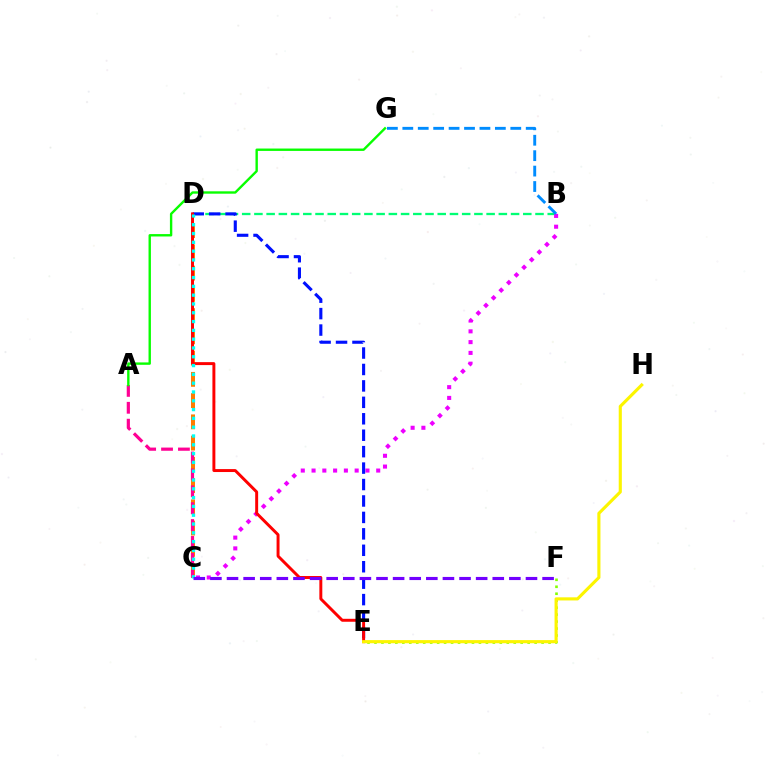{('B', 'D'): [{'color': '#00ff74', 'line_style': 'dashed', 'thickness': 1.66}], ('B', 'C'): [{'color': '#ee00ff', 'line_style': 'dotted', 'thickness': 2.93}], ('E', 'F'): [{'color': '#84ff00', 'line_style': 'dotted', 'thickness': 1.89}], ('C', 'D'): [{'color': '#ff7c00', 'line_style': 'dashed', 'thickness': 2.89}, {'color': '#00fff6', 'line_style': 'dotted', 'thickness': 2.39}], ('A', 'C'): [{'color': '#ff0094', 'line_style': 'dashed', 'thickness': 2.29}], ('D', 'E'): [{'color': '#0010ff', 'line_style': 'dashed', 'thickness': 2.23}, {'color': '#ff0000', 'line_style': 'solid', 'thickness': 2.12}], ('A', 'G'): [{'color': '#08ff00', 'line_style': 'solid', 'thickness': 1.72}], ('B', 'G'): [{'color': '#008cff', 'line_style': 'dashed', 'thickness': 2.1}], ('E', 'H'): [{'color': '#fcf500', 'line_style': 'solid', 'thickness': 2.24}], ('C', 'F'): [{'color': '#7200ff', 'line_style': 'dashed', 'thickness': 2.26}]}